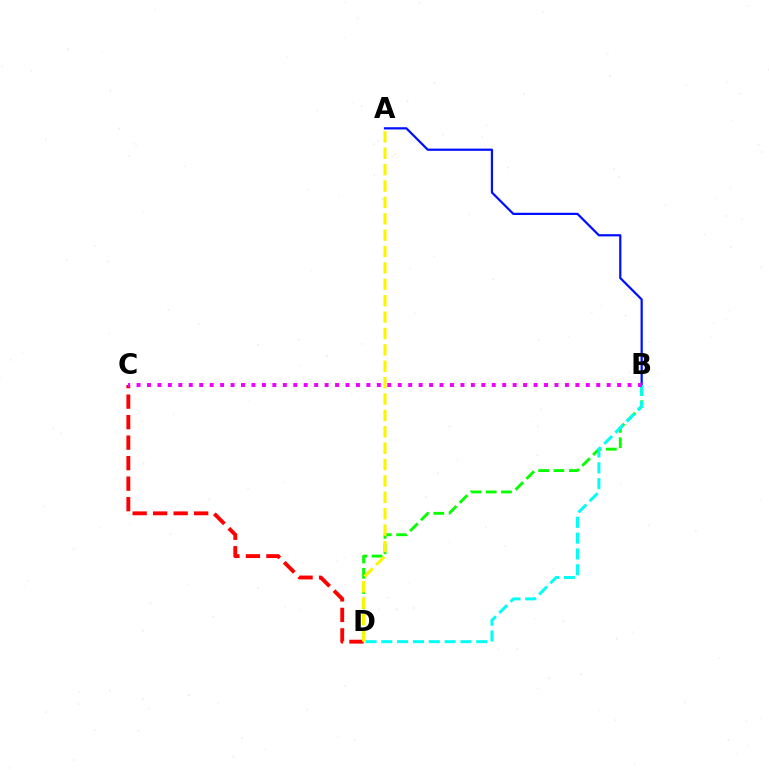{('C', 'D'): [{'color': '#ff0000', 'line_style': 'dashed', 'thickness': 2.79}], ('B', 'D'): [{'color': '#08ff00', 'line_style': 'dashed', 'thickness': 2.08}, {'color': '#00fff6', 'line_style': 'dashed', 'thickness': 2.15}], ('A', 'B'): [{'color': '#0010ff', 'line_style': 'solid', 'thickness': 1.6}], ('A', 'D'): [{'color': '#fcf500', 'line_style': 'dashed', 'thickness': 2.23}], ('B', 'C'): [{'color': '#ee00ff', 'line_style': 'dotted', 'thickness': 2.84}]}